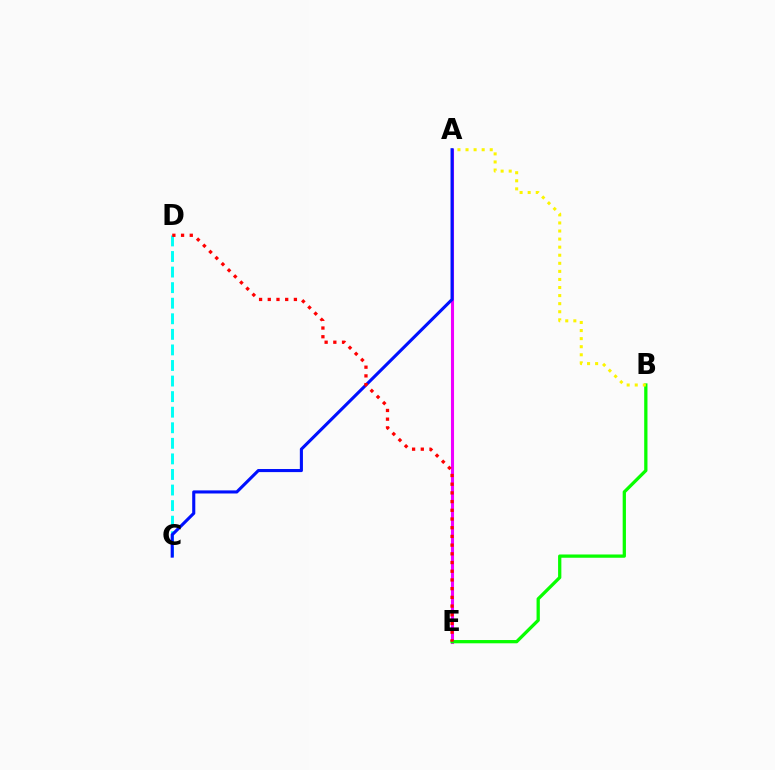{('A', 'E'): [{'color': '#ee00ff', 'line_style': 'solid', 'thickness': 2.21}], ('B', 'E'): [{'color': '#08ff00', 'line_style': 'solid', 'thickness': 2.35}], ('C', 'D'): [{'color': '#00fff6', 'line_style': 'dashed', 'thickness': 2.11}], ('A', 'B'): [{'color': '#fcf500', 'line_style': 'dotted', 'thickness': 2.19}], ('A', 'C'): [{'color': '#0010ff', 'line_style': 'solid', 'thickness': 2.22}], ('D', 'E'): [{'color': '#ff0000', 'line_style': 'dotted', 'thickness': 2.37}]}